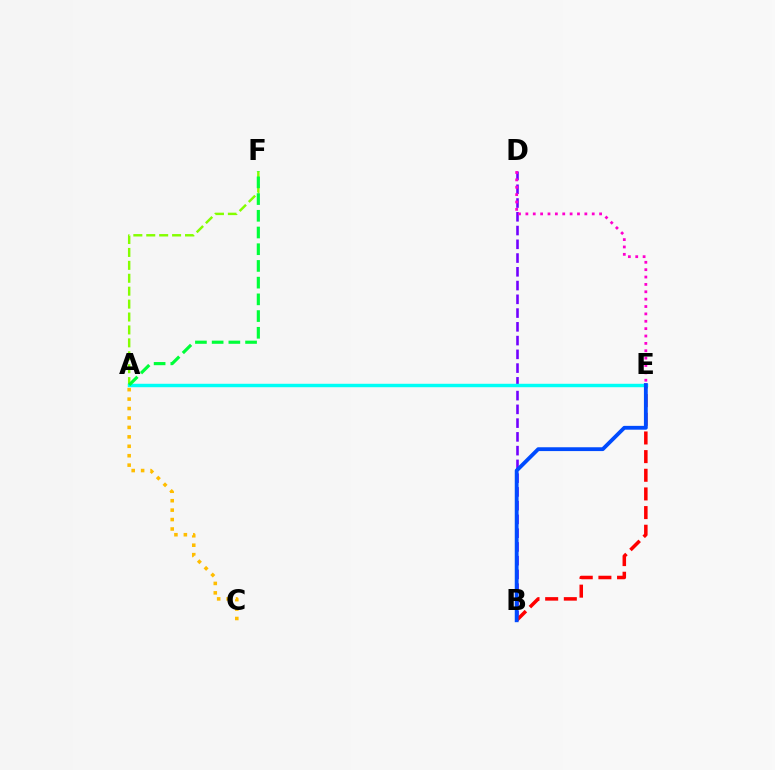{('B', 'D'): [{'color': '#7200ff', 'line_style': 'dashed', 'thickness': 1.87}], ('A', 'C'): [{'color': '#ffbd00', 'line_style': 'dotted', 'thickness': 2.56}], ('B', 'E'): [{'color': '#ff0000', 'line_style': 'dashed', 'thickness': 2.53}, {'color': '#004bff', 'line_style': 'solid', 'thickness': 2.75}], ('A', 'F'): [{'color': '#84ff00', 'line_style': 'dashed', 'thickness': 1.75}, {'color': '#00ff39', 'line_style': 'dashed', 'thickness': 2.27}], ('A', 'E'): [{'color': '#00fff6', 'line_style': 'solid', 'thickness': 2.47}], ('D', 'E'): [{'color': '#ff00cf', 'line_style': 'dotted', 'thickness': 2.0}]}